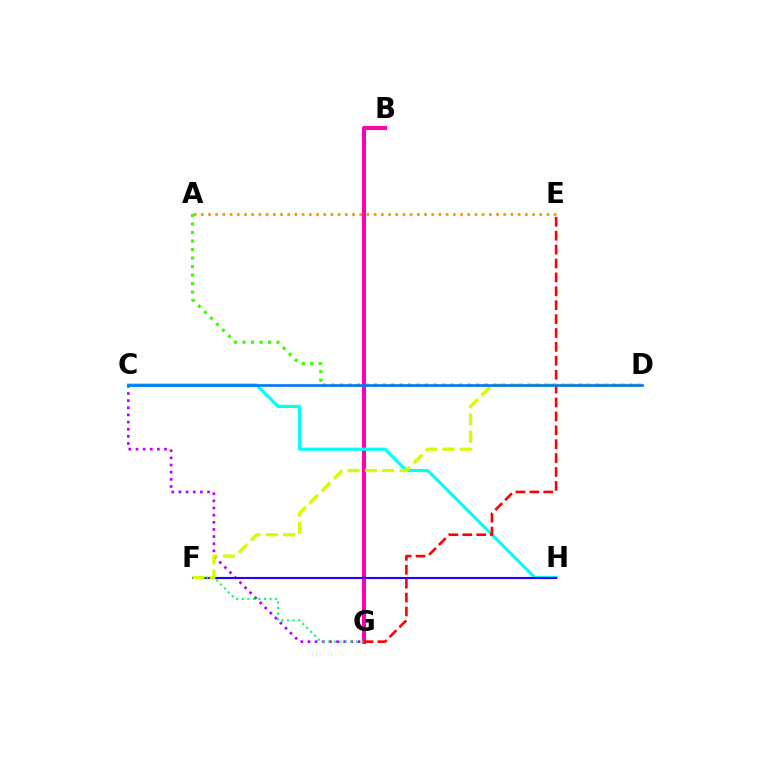{('A', 'E'): [{'color': '#ff9400', 'line_style': 'dotted', 'thickness': 1.96}], ('B', 'G'): [{'color': '#ff00ac', 'line_style': 'solid', 'thickness': 2.91}], ('C', 'G'): [{'color': '#b900ff', 'line_style': 'dotted', 'thickness': 1.94}], ('C', 'H'): [{'color': '#00fff6', 'line_style': 'solid', 'thickness': 2.28}], ('F', 'H'): [{'color': '#2500ff', 'line_style': 'solid', 'thickness': 1.52}], ('F', 'G'): [{'color': '#00ff5c', 'line_style': 'dotted', 'thickness': 1.51}], ('E', 'G'): [{'color': '#ff0000', 'line_style': 'dashed', 'thickness': 1.89}], ('A', 'D'): [{'color': '#3dff00', 'line_style': 'dotted', 'thickness': 2.31}], ('D', 'F'): [{'color': '#d1ff00', 'line_style': 'dashed', 'thickness': 2.35}], ('C', 'D'): [{'color': '#0074ff', 'line_style': 'solid', 'thickness': 1.89}]}